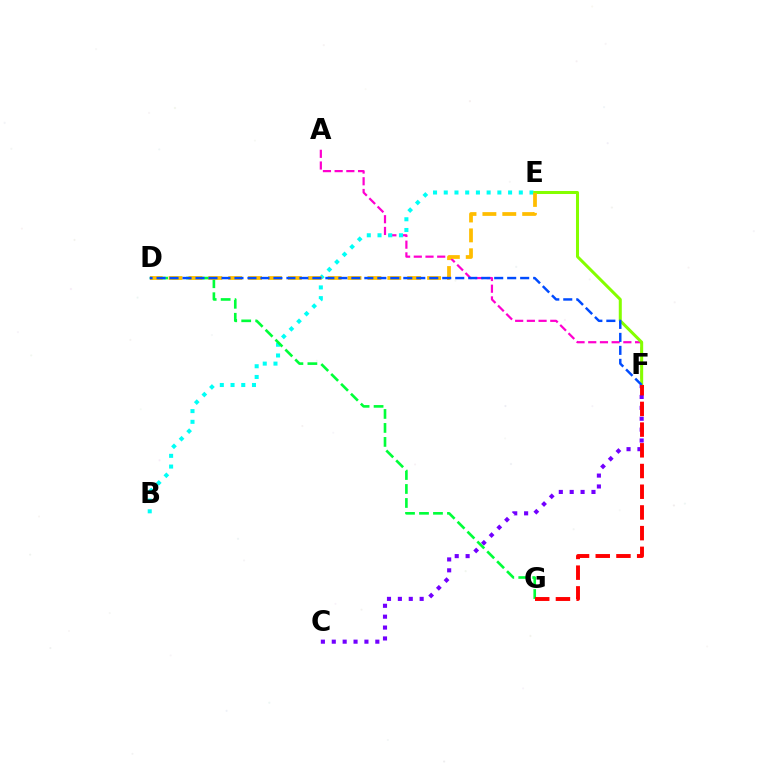{('C', 'F'): [{'color': '#7200ff', 'line_style': 'dotted', 'thickness': 2.96}], ('A', 'F'): [{'color': '#ff00cf', 'line_style': 'dashed', 'thickness': 1.59}], ('B', 'E'): [{'color': '#00fff6', 'line_style': 'dotted', 'thickness': 2.91}], ('E', 'F'): [{'color': '#84ff00', 'line_style': 'solid', 'thickness': 2.17}], ('D', 'G'): [{'color': '#00ff39', 'line_style': 'dashed', 'thickness': 1.9}], ('D', 'E'): [{'color': '#ffbd00', 'line_style': 'dashed', 'thickness': 2.7}], ('D', 'F'): [{'color': '#004bff', 'line_style': 'dashed', 'thickness': 1.76}], ('F', 'G'): [{'color': '#ff0000', 'line_style': 'dashed', 'thickness': 2.81}]}